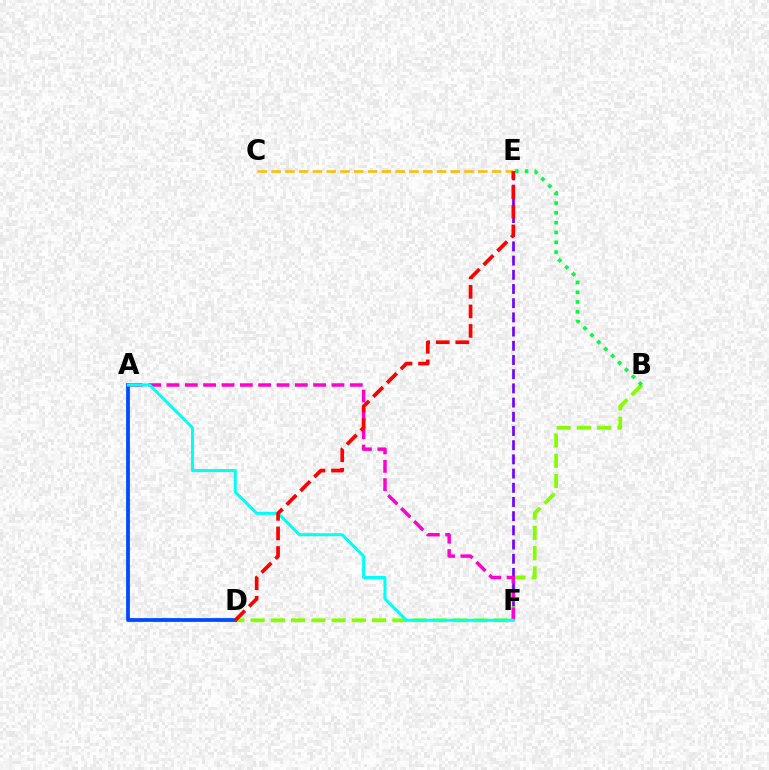{('B', 'D'): [{'color': '#84ff00', 'line_style': 'dashed', 'thickness': 2.75}], ('E', 'F'): [{'color': '#7200ff', 'line_style': 'dashed', 'thickness': 1.93}], ('A', 'F'): [{'color': '#ff00cf', 'line_style': 'dashed', 'thickness': 2.49}, {'color': '#00fff6', 'line_style': 'solid', 'thickness': 2.17}], ('A', 'D'): [{'color': '#004bff', 'line_style': 'solid', 'thickness': 2.72}], ('C', 'E'): [{'color': '#ffbd00', 'line_style': 'dashed', 'thickness': 1.87}], ('B', 'E'): [{'color': '#00ff39', 'line_style': 'dotted', 'thickness': 2.66}], ('D', 'E'): [{'color': '#ff0000', 'line_style': 'dashed', 'thickness': 2.66}]}